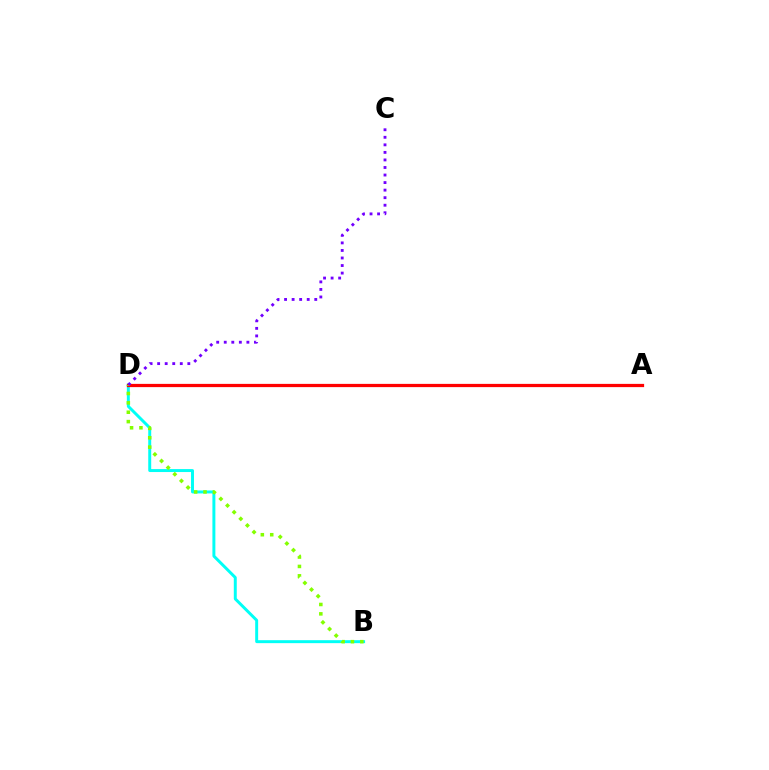{('B', 'D'): [{'color': '#00fff6', 'line_style': 'solid', 'thickness': 2.13}, {'color': '#84ff00', 'line_style': 'dotted', 'thickness': 2.55}], ('A', 'D'): [{'color': '#ff0000', 'line_style': 'solid', 'thickness': 2.33}], ('C', 'D'): [{'color': '#7200ff', 'line_style': 'dotted', 'thickness': 2.05}]}